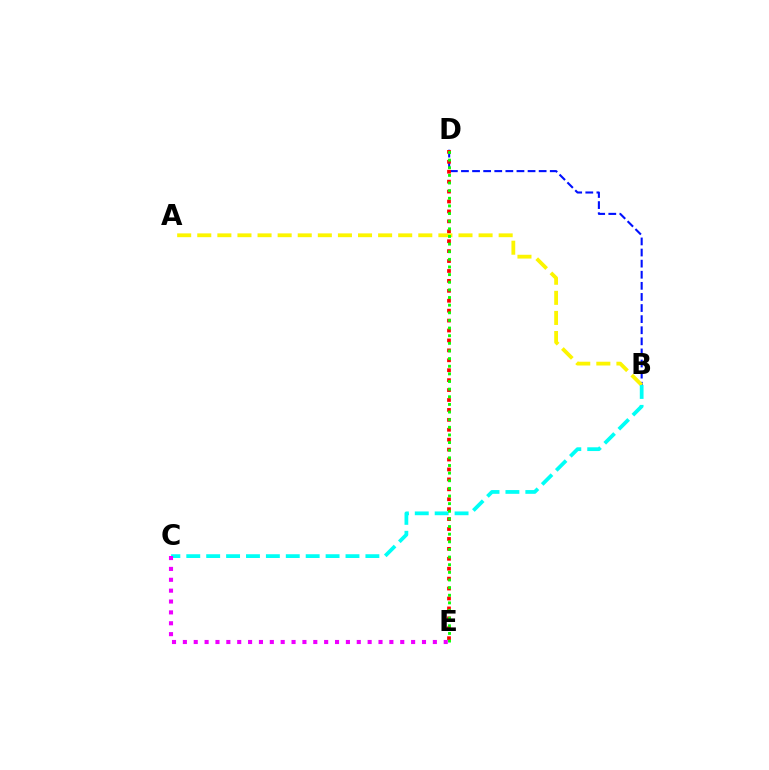{('B', 'D'): [{'color': '#0010ff', 'line_style': 'dashed', 'thickness': 1.51}], ('A', 'B'): [{'color': '#fcf500', 'line_style': 'dashed', 'thickness': 2.73}], ('B', 'C'): [{'color': '#00fff6', 'line_style': 'dashed', 'thickness': 2.7}], ('D', 'E'): [{'color': '#ff0000', 'line_style': 'dotted', 'thickness': 2.7}, {'color': '#08ff00', 'line_style': 'dotted', 'thickness': 2.07}], ('C', 'E'): [{'color': '#ee00ff', 'line_style': 'dotted', 'thickness': 2.95}]}